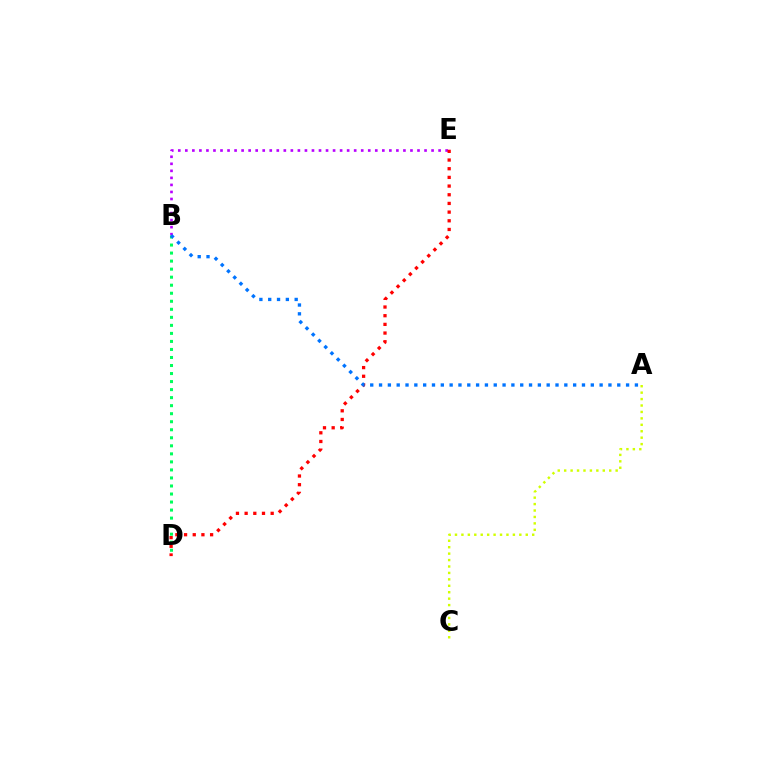{('B', 'E'): [{'color': '#b900ff', 'line_style': 'dotted', 'thickness': 1.91}], ('D', 'E'): [{'color': '#ff0000', 'line_style': 'dotted', 'thickness': 2.36}], ('A', 'C'): [{'color': '#d1ff00', 'line_style': 'dotted', 'thickness': 1.75}], ('B', 'D'): [{'color': '#00ff5c', 'line_style': 'dotted', 'thickness': 2.18}], ('A', 'B'): [{'color': '#0074ff', 'line_style': 'dotted', 'thickness': 2.4}]}